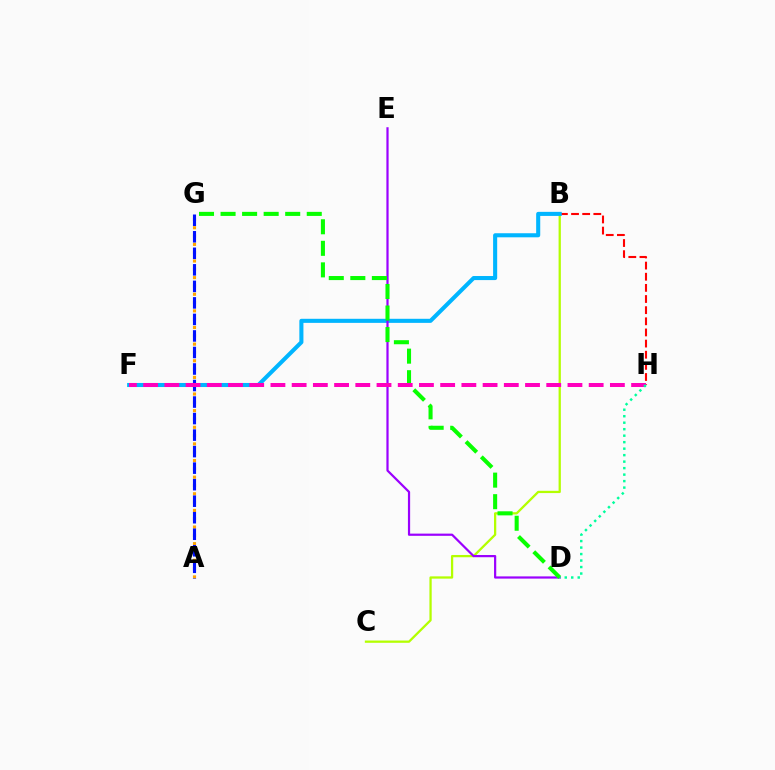{('B', 'H'): [{'color': '#ff0000', 'line_style': 'dashed', 'thickness': 1.51}], ('A', 'G'): [{'color': '#ffa500', 'line_style': 'dotted', 'thickness': 2.26}, {'color': '#0010ff', 'line_style': 'dashed', 'thickness': 2.24}], ('B', 'C'): [{'color': '#b3ff00', 'line_style': 'solid', 'thickness': 1.63}], ('B', 'F'): [{'color': '#00b5ff', 'line_style': 'solid', 'thickness': 2.93}], ('D', 'E'): [{'color': '#9b00ff', 'line_style': 'solid', 'thickness': 1.59}], ('D', 'G'): [{'color': '#08ff00', 'line_style': 'dashed', 'thickness': 2.93}], ('F', 'H'): [{'color': '#ff00bd', 'line_style': 'dashed', 'thickness': 2.88}], ('D', 'H'): [{'color': '#00ff9d', 'line_style': 'dotted', 'thickness': 1.76}]}